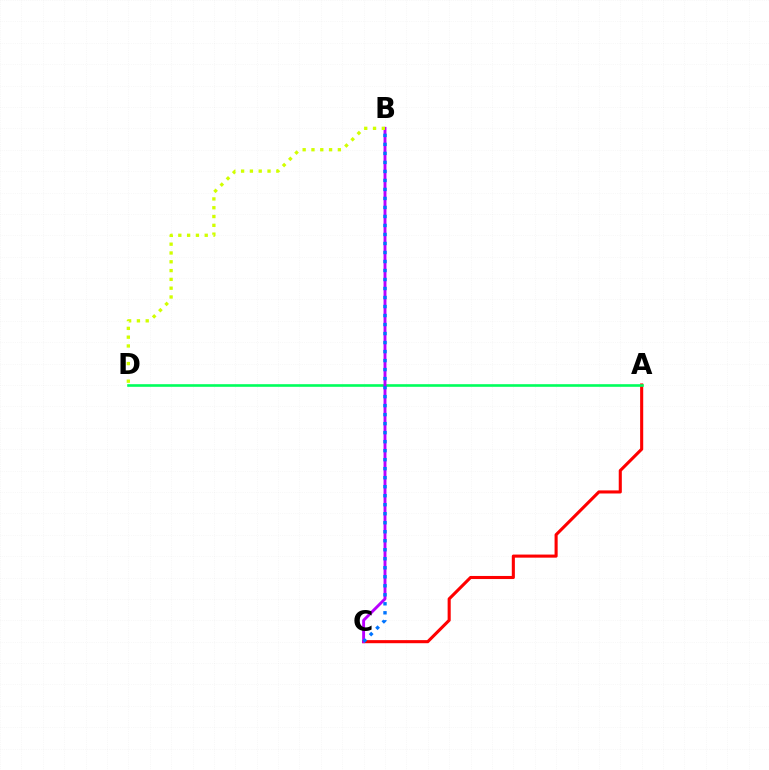{('A', 'C'): [{'color': '#ff0000', 'line_style': 'solid', 'thickness': 2.22}], ('A', 'D'): [{'color': '#00ff5c', 'line_style': 'solid', 'thickness': 1.89}], ('B', 'C'): [{'color': '#b900ff', 'line_style': 'solid', 'thickness': 2.08}, {'color': '#0074ff', 'line_style': 'dotted', 'thickness': 2.45}], ('B', 'D'): [{'color': '#d1ff00', 'line_style': 'dotted', 'thickness': 2.39}]}